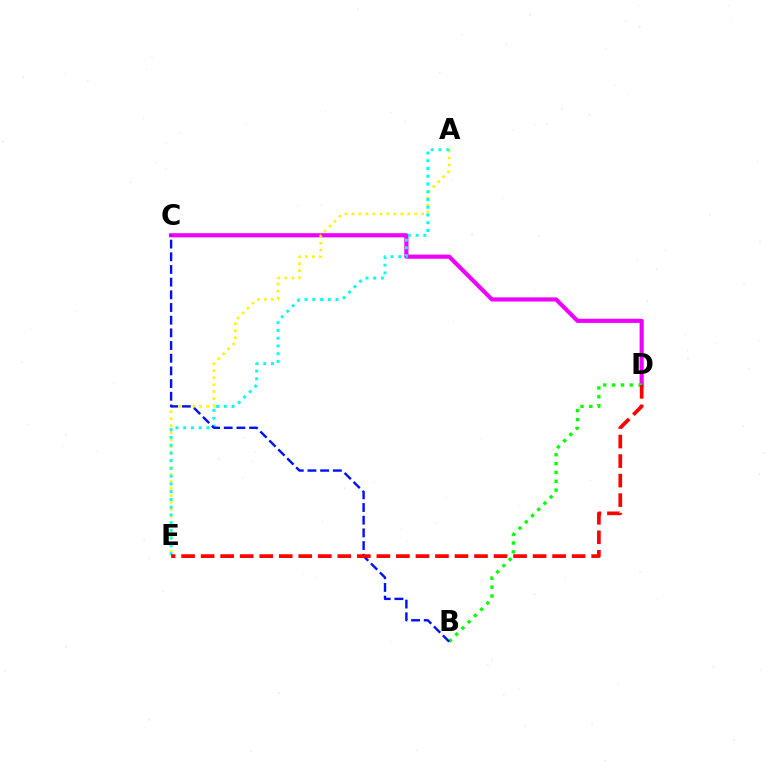{('C', 'D'): [{'color': '#ee00ff', 'line_style': 'solid', 'thickness': 2.99}], ('B', 'D'): [{'color': '#08ff00', 'line_style': 'dotted', 'thickness': 2.4}], ('A', 'E'): [{'color': '#fcf500', 'line_style': 'dotted', 'thickness': 1.9}, {'color': '#00fff6', 'line_style': 'dotted', 'thickness': 2.1}], ('B', 'C'): [{'color': '#0010ff', 'line_style': 'dashed', 'thickness': 1.72}], ('D', 'E'): [{'color': '#ff0000', 'line_style': 'dashed', 'thickness': 2.65}]}